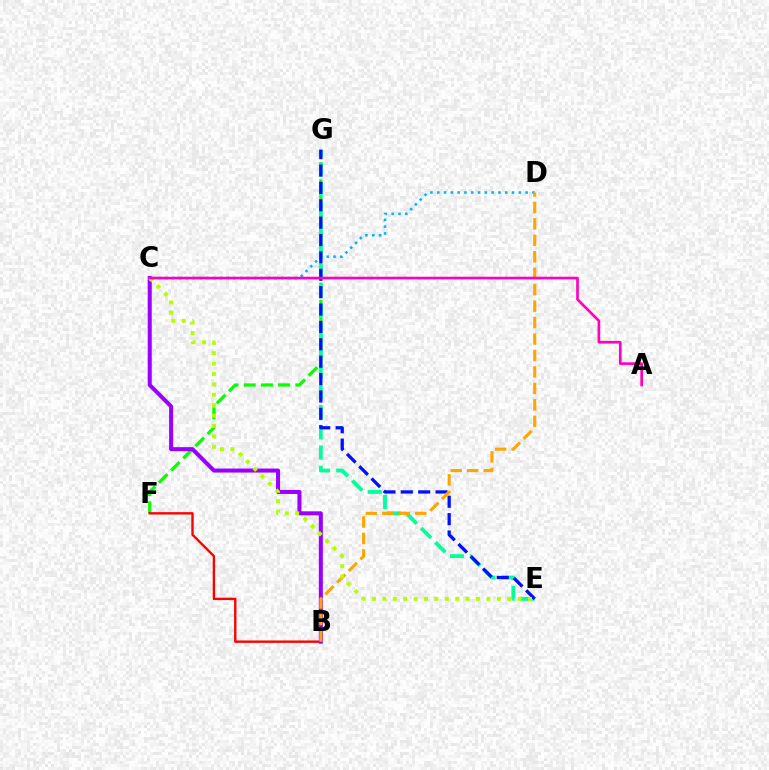{('F', 'G'): [{'color': '#08ff00', 'line_style': 'dashed', 'thickness': 2.34}], ('C', 'D'): [{'color': '#00b5ff', 'line_style': 'dotted', 'thickness': 1.85}], ('B', 'F'): [{'color': '#ff0000', 'line_style': 'solid', 'thickness': 1.71}], ('B', 'C'): [{'color': '#9b00ff', 'line_style': 'solid', 'thickness': 2.9}], ('E', 'G'): [{'color': '#00ff9d', 'line_style': 'dashed', 'thickness': 2.74}, {'color': '#0010ff', 'line_style': 'dashed', 'thickness': 2.36}], ('B', 'D'): [{'color': '#ffa500', 'line_style': 'dashed', 'thickness': 2.23}], ('C', 'E'): [{'color': '#b3ff00', 'line_style': 'dotted', 'thickness': 2.83}], ('A', 'C'): [{'color': '#ff00bd', 'line_style': 'solid', 'thickness': 1.92}]}